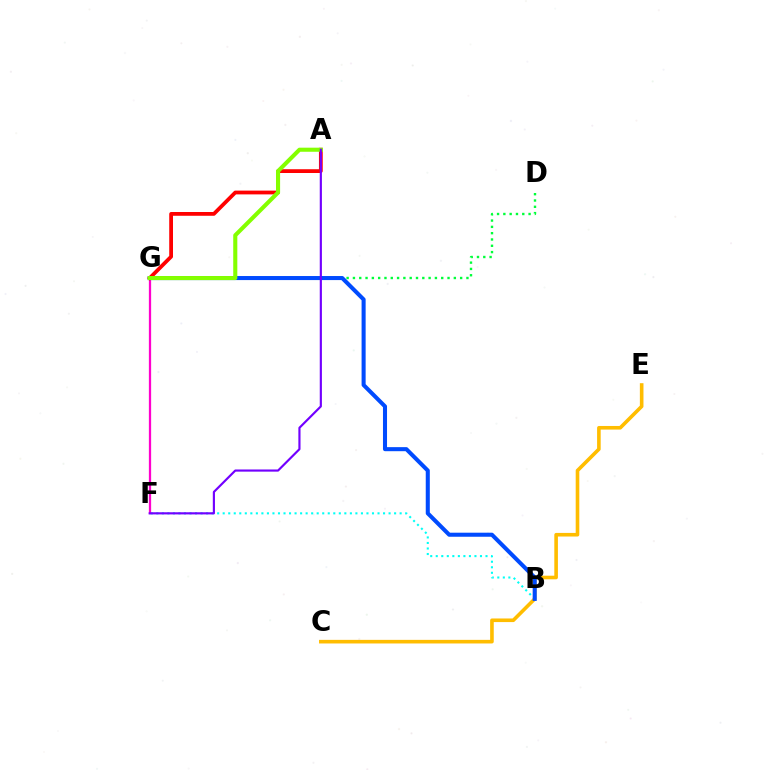{('D', 'G'): [{'color': '#00ff39', 'line_style': 'dotted', 'thickness': 1.71}], ('B', 'F'): [{'color': '#00fff6', 'line_style': 'dotted', 'thickness': 1.5}], ('F', 'G'): [{'color': '#ff00cf', 'line_style': 'solid', 'thickness': 1.63}], ('C', 'E'): [{'color': '#ffbd00', 'line_style': 'solid', 'thickness': 2.6}], ('B', 'G'): [{'color': '#004bff', 'line_style': 'solid', 'thickness': 2.92}], ('A', 'G'): [{'color': '#ff0000', 'line_style': 'solid', 'thickness': 2.72}, {'color': '#84ff00', 'line_style': 'solid', 'thickness': 2.94}], ('A', 'F'): [{'color': '#7200ff', 'line_style': 'solid', 'thickness': 1.56}]}